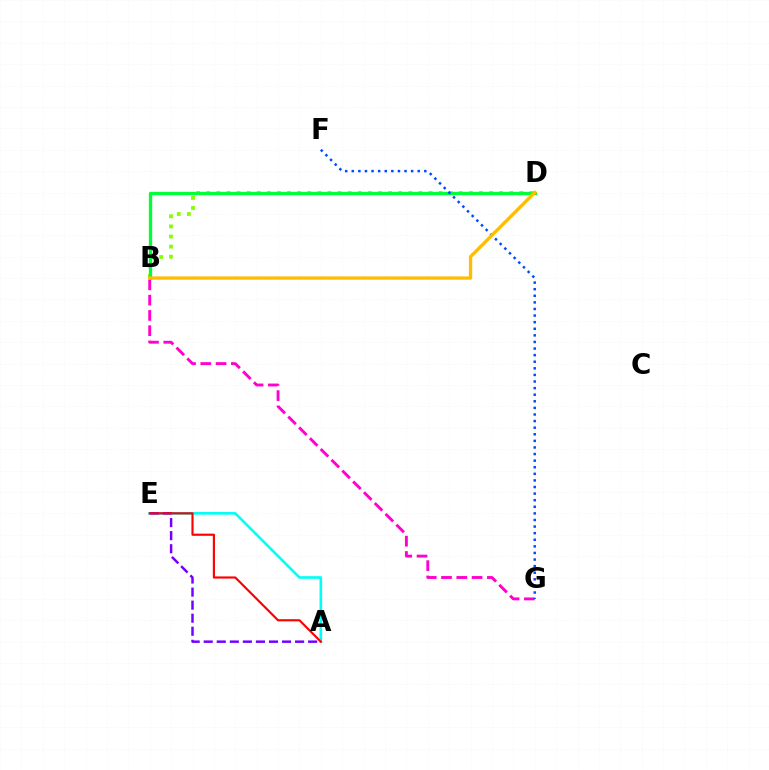{('B', 'D'): [{'color': '#84ff00', 'line_style': 'dotted', 'thickness': 2.74}, {'color': '#00ff39', 'line_style': 'solid', 'thickness': 2.4}, {'color': '#ffbd00', 'line_style': 'solid', 'thickness': 2.38}], ('A', 'E'): [{'color': '#00fff6', 'line_style': 'solid', 'thickness': 1.9}, {'color': '#7200ff', 'line_style': 'dashed', 'thickness': 1.77}, {'color': '#ff0000', 'line_style': 'solid', 'thickness': 1.55}], ('B', 'G'): [{'color': '#ff00cf', 'line_style': 'dashed', 'thickness': 2.08}], ('F', 'G'): [{'color': '#004bff', 'line_style': 'dotted', 'thickness': 1.79}]}